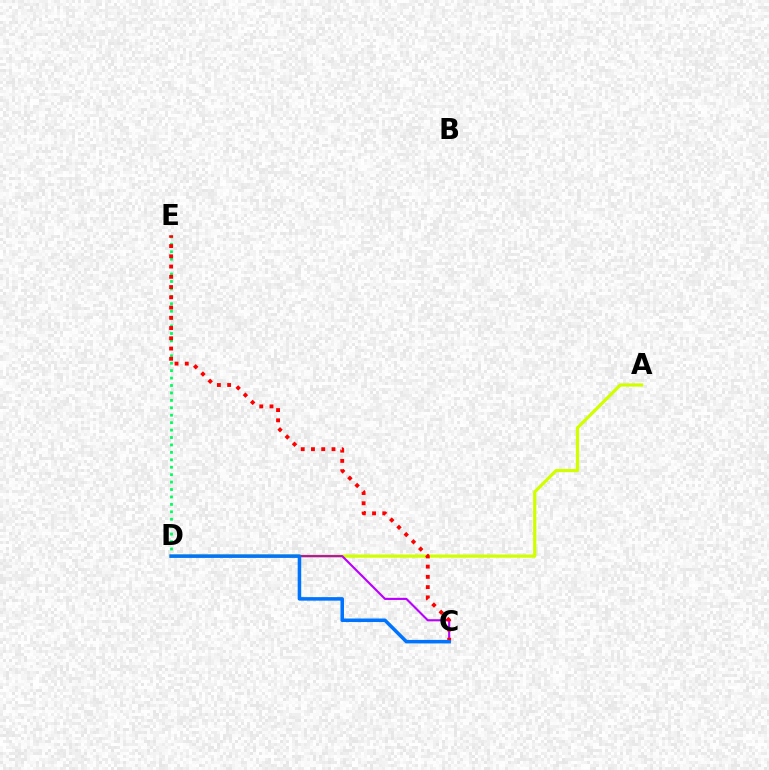{('A', 'D'): [{'color': '#d1ff00', 'line_style': 'solid', 'thickness': 2.32}], ('D', 'E'): [{'color': '#00ff5c', 'line_style': 'dotted', 'thickness': 2.02}], ('C', 'D'): [{'color': '#b900ff', 'line_style': 'solid', 'thickness': 1.53}, {'color': '#0074ff', 'line_style': 'solid', 'thickness': 2.54}], ('C', 'E'): [{'color': '#ff0000', 'line_style': 'dotted', 'thickness': 2.78}]}